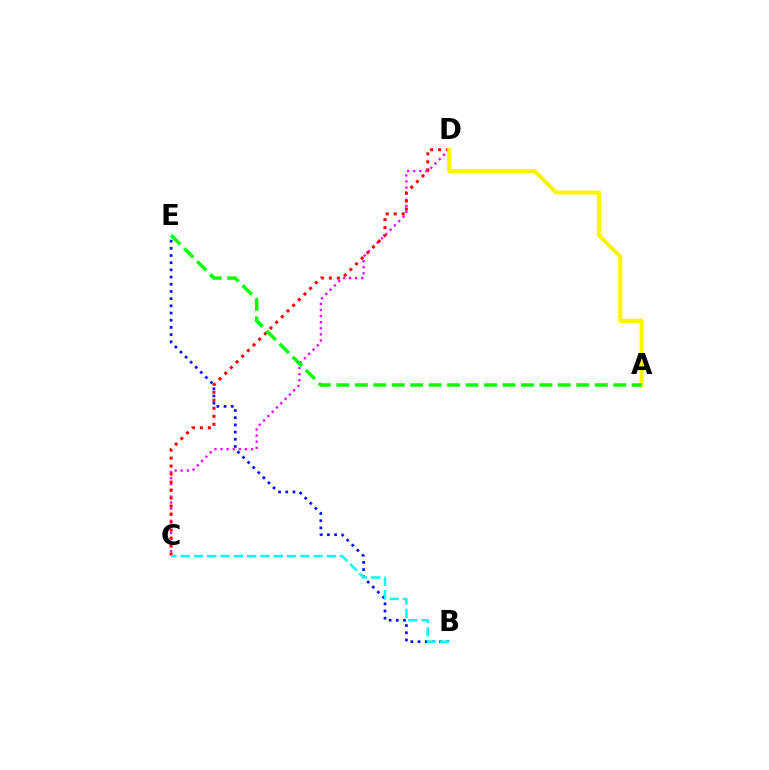{('C', 'D'): [{'color': '#ee00ff', 'line_style': 'dotted', 'thickness': 1.65}, {'color': '#ff0000', 'line_style': 'dotted', 'thickness': 2.17}], ('B', 'E'): [{'color': '#0010ff', 'line_style': 'dotted', 'thickness': 1.95}], ('B', 'C'): [{'color': '#00fff6', 'line_style': 'dashed', 'thickness': 1.81}], ('A', 'D'): [{'color': '#fcf500', 'line_style': 'solid', 'thickness': 2.94}], ('A', 'E'): [{'color': '#08ff00', 'line_style': 'dashed', 'thickness': 2.51}]}